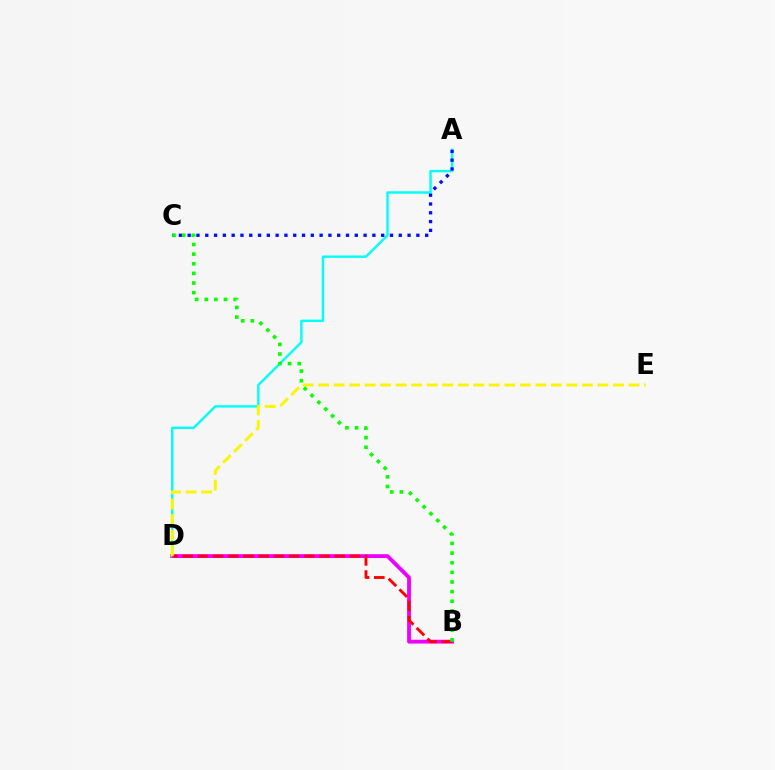{('B', 'D'): [{'color': '#ee00ff', 'line_style': 'solid', 'thickness': 2.76}, {'color': '#ff0000', 'line_style': 'dashed', 'thickness': 2.07}], ('A', 'D'): [{'color': '#00fff6', 'line_style': 'solid', 'thickness': 1.74}], ('A', 'C'): [{'color': '#0010ff', 'line_style': 'dotted', 'thickness': 2.39}], ('D', 'E'): [{'color': '#fcf500', 'line_style': 'dashed', 'thickness': 2.11}], ('B', 'C'): [{'color': '#08ff00', 'line_style': 'dotted', 'thickness': 2.62}]}